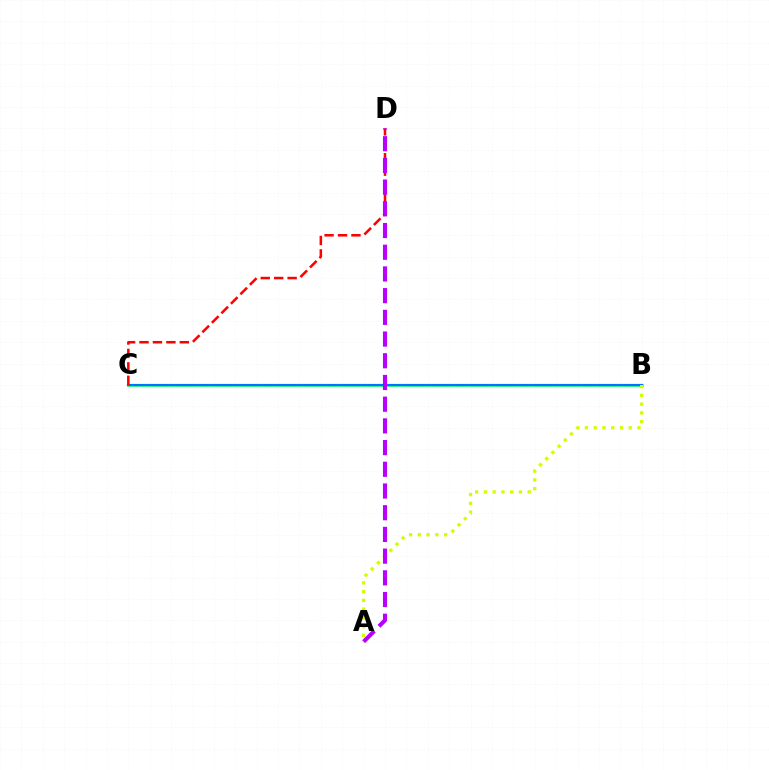{('B', 'C'): [{'color': '#00ff5c', 'line_style': 'solid', 'thickness': 1.84}, {'color': '#0074ff', 'line_style': 'solid', 'thickness': 1.56}], ('C', 'D'): [{'color': '#ff0000', 'line_style': 'dashed', 'thickness': 1.83}], ('A', 'B'): [{'color': '#d1ff00', 'line_style': 'dotted', 'thickness': 2.38}], ('A', 'D'): [{'color': '#b900ff', 'line_style': 'dashed', 'thickness': 2.95}]}